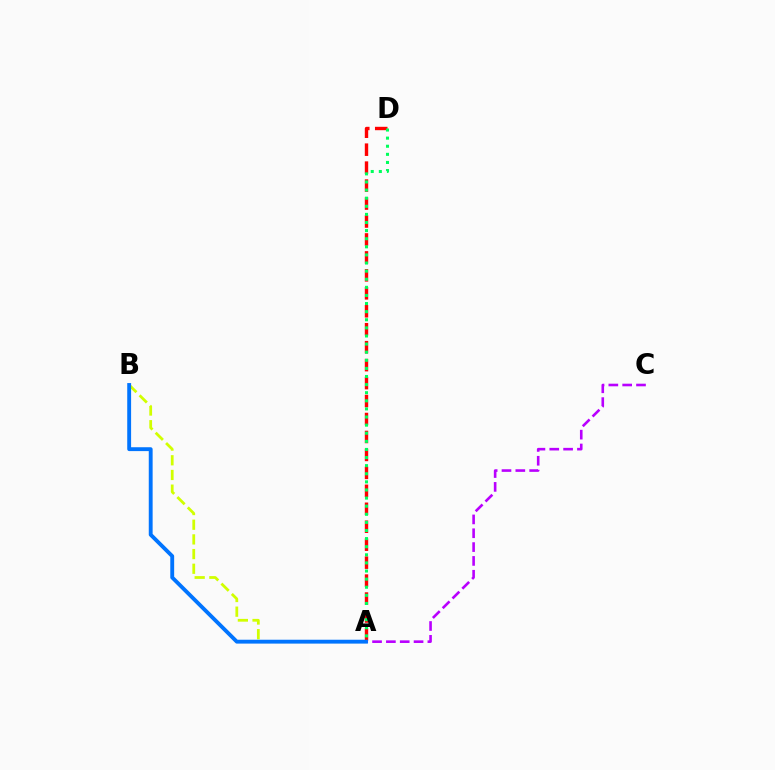{('A', 'B'): [{'color': '#d1ff00', 'line_style': 'dashed', 'thickness': 1.99}, {'color': '#0074ff', 'line_style': 'solid', 'thickness': 2.79}], ('A', 'D'): [{'color': '#ff0000', 'line_style': 'dashed', 'thickness': 2.44}, {'color': '#00ff5c', 'line_style': 'dotted', 'thickness': 2.2}], ('A', 'C'): [{'color': '#b900ff', 'line_style': 'dashed', 'thickness': 1.88}]}